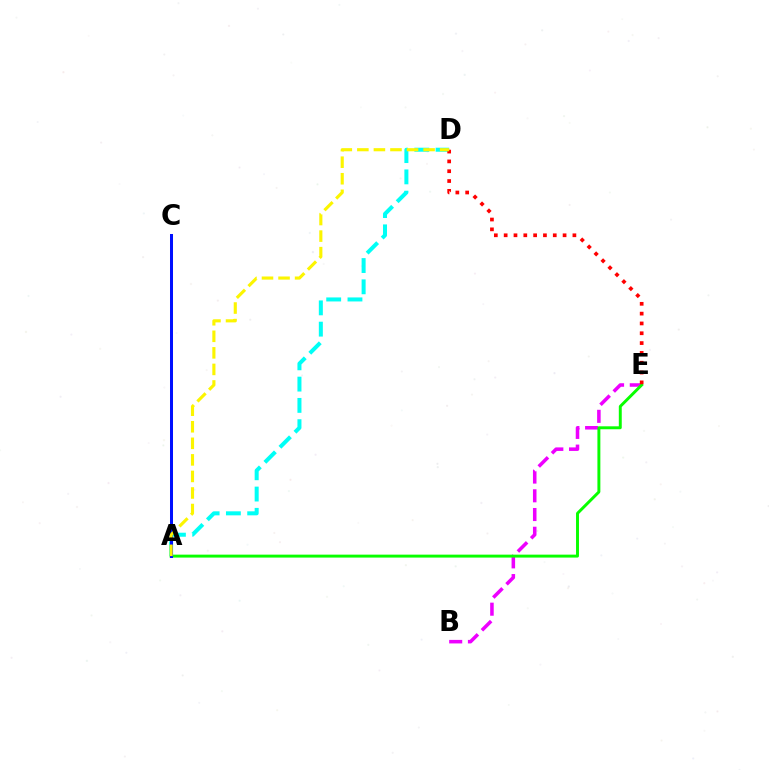{('B', 'E'): [{'color': '#ee00ff', 'line_style': 'dashed', 'thickness': 2.54}], ('A', 'E'): [{'color': '#08ff00', 'line_style': 'solid', 'thickness': 2.12}], ('A', 'D'): [{'color': '#00fff6', 'line_style': 'dashed', 'thickness': 2.89}, {'color': '#fcf500', 'line_style': 'dashed', 'thickness': 2.25}], ('A', 'C'): [{'color': '#0010ff', 'line_style': 'solid', 'thickness': 2.17}], ('D', 'E'): [{'color': '#ff0000', 'line_style': 'dotted', 'thickness': 2.67}]}